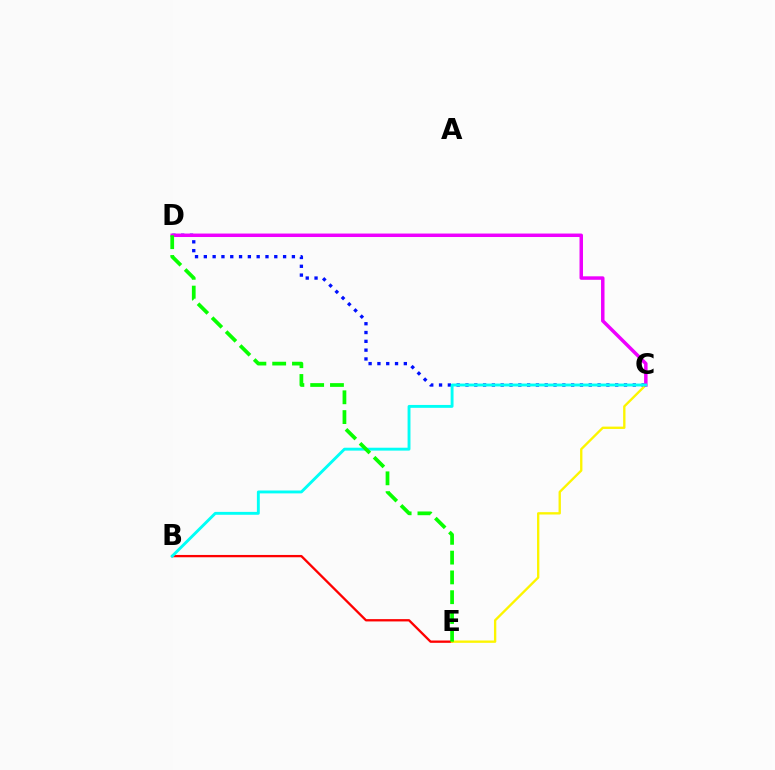{('C', 'D'): [{'color': '#0010ff', 'line_style': 'dotted', 'thickness': 2.39}, {'color': '#ee00ff', 'line_style': 'solid', 'thickness': 2.5}], ('B', 'E'): [{'color': '#ff0000', 'line_style': 'solid', 'thickness': 1.67}], ('C', 'E'): [{'color': '#fcf500', 'line_style': 'solid', 'thickness': 1.69}], ('B', 'C'): [{'color': '#00fff6', 'line_style': 'solid', 'thickness': 2.08}], ('D', 'E'): [{'color': '#08ff00', 'line_style': 'dashed', 'thickness': 2.69}]}